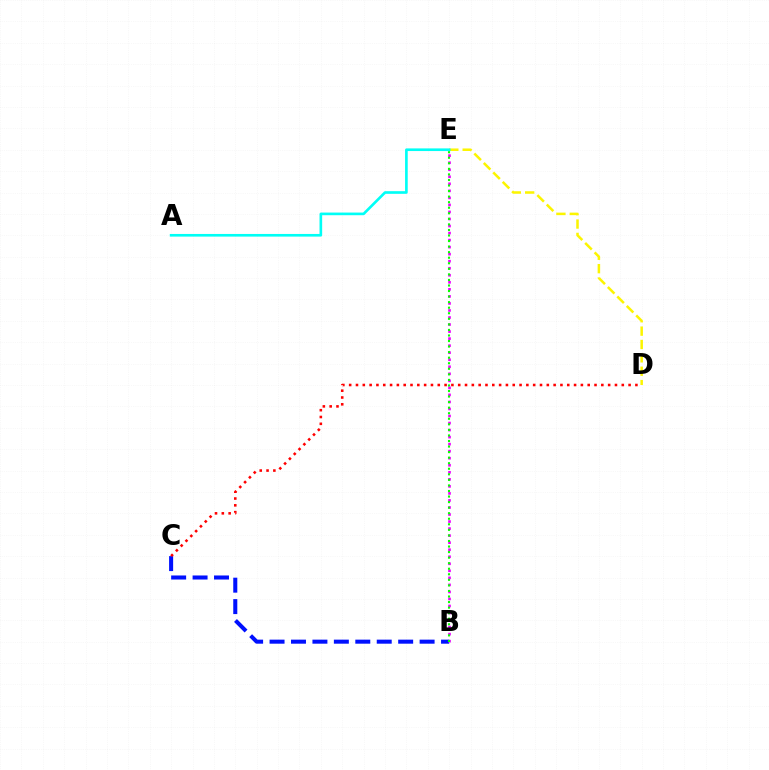{('B', 'C'): [{'color': '#0010ff', 'line_style': 'dashed', 'thickness': 2.91}], ('D', 'E'): [{'color': '#fcf500', 'line_style': 'dashed', 'thickness': 1.82}], ('B', 'E'): [{'color': '#ee00ff', 'line_style': 'dotted', 'thickness': 1.91}, {'color': '#08ff00', 'line_style': 'dotted', 'thickness': 1.51}], ('C', 'D'): [{'color': '#ff0000', 'line_style': 'dotted', 'thickness': 1.85}], ('A', 'E'): [{'color': '#00fff6', 'line_style': 'solid', 'thickness': 1.91}]}